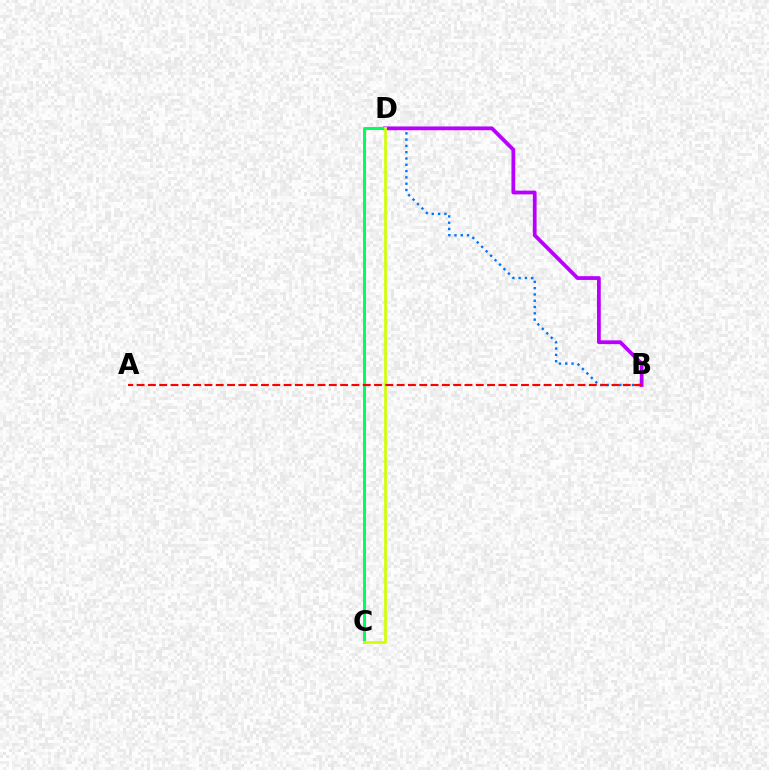{('B', 'D'): [{'color': '#0074ff', 'line_style': 'dotted', 'thickness': 1.71}, {'color': '#b900ff', 'line_style': 'solid', 'thickness': 2.72}], ('C', 'D'): [{'color': '#00ff5c', 'line_style': 'solid', 'thickness': 2.15}, {'color': '#d1ff00', 'line_style': 'solid', 'thickness': 1.93}], ('A', 'B'): [{'color': '#ff0000', 'line_style': 'dashed', 'thickness': 1.54}]}